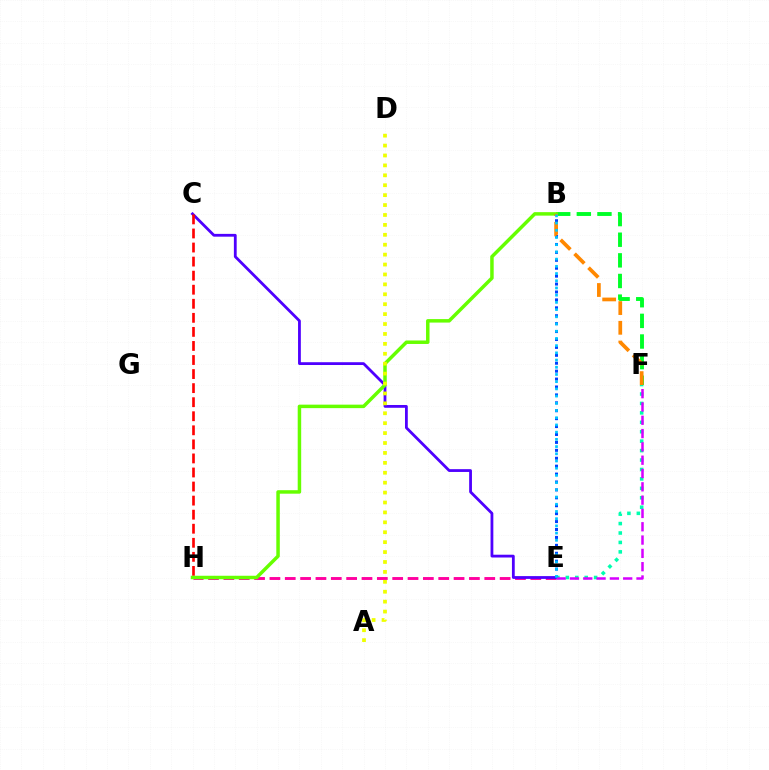{('E', 'H'): [{'color': '#ff00a0', 'line_style': 'dashed', 'thickness': 2.08}], ('E', 'F'): [{'color': '#00ffaf', 'line_style': 'dotted', 'thickness': 2.56}, {'color': '#d600ff', 'line_style': 'dashed', 'thickness': 1.81}], ('C', 'E'): [{'color': '#4f00ff', 'line_style': 'solid', 'thickness': 2.01}], ('B', 'F'): [{'color': '#00ff27', 'line_style': 'dashed', 'thickness': 2.8}, {'color': '#ff8800', 'line_style': 'dashed', 'thickness': 2.68}], ('C', 'H'): [{'color': '#ff0000', 'line_style': 'dashed', 'thickness': 1.91}], ('B', 'H'): [{'color': '#66ff00', 'line_style': 'solid', 'thickness': 2.51}], ('B', 'E'): [{'color': '#003fff', 'line_style': 'dotted', 'thickness': 2.15}, {'color': '#00c7ff', 'line_style': 'dotted', 'thickness': 1.96}], ('A', 'D'): [{'color': '#eeff00', 'line_style': 'dotted', 'thickness': 2.69}]}